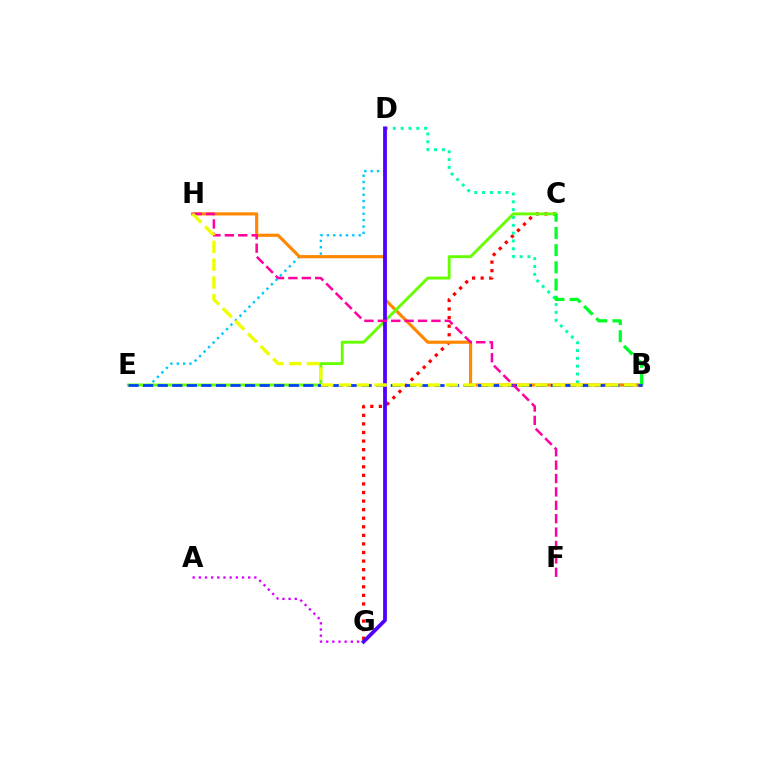{('C', 'G'): [{'color': '#ff0000', 'line_style': 'dotted', 'thickness': 2.33}], ('B', 'D'): [{'color': '#00ffaf', 'line_style': 'dotted', 'thickness': 2.13}], ('D', 'E'): [{'color': '#00c7ff', 'line_style': 'dotted', 'thickness': 1.72}], ('A', 'G'): [{'color': '#d600ff', 'line_style': 'dotted', 'thickness': 1.68}], ('B', 'H'): [{'color': '#ff8800', 'line_style': 'solid', 'thickness': 2.26}, {'color': '#eeff00', 'line_style': 'dashed', 'thickness': 2.42}], ('C', 'E'): [{'color': '#66ff00', 'line_style': 'solid', 'thickness': 2.08}], ('B', 'C'): [{'color': '#00ff27', 'line_style': 'dashed', 'thickness': 2.34}], ('B', 'E'): [{'color': '#003fff', 'line_style': 'dashed', 'thickness': 1.98}], ('D', 'G'): [{'color': '#4f00ff', 'line_style': 'solid', 'thickness': 2.72}], ('F', 'H'): [{'color': '#ff00a0', 'line_style': 'dashed', 'thickness': 1.82}]}